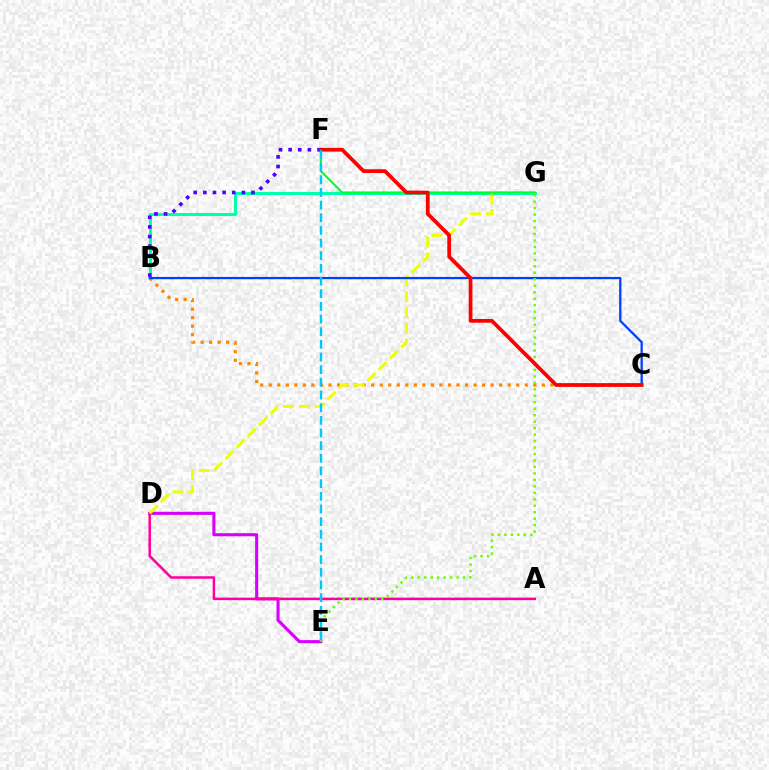{('B', 'G'): [{'color': '#00ffaf', 'line_style': 'solid', 'thickness': 2.22}], ('D', 'E'): [{'color': '#d600ff', 'line_style': 'solid', 'thickness': 2.22}], ('B', 'C'): [{'color': '#ff8800', 'line_style': 'dotted', 'thickness': 2.32}, {'color': '#003fff', 'line_style': 'solid', 'thickness': 1.62}], ('A', 'D'): [{'color': '#ff00a0', 'line_style': 'solid', 'thickness': 1.82}], ('D', 'G'): [{'color': '#eeff00', 'line_style': 'dashed', 'thickness': 2.15}], ('F', 'G'): [{'color': '#00ff27', 'line_style': 'solid', 'thickness': 1.51}], ('E', 'G'): [{'color': '#66ff00', 'line_style': 'dotted', 'thickness': 1.76}], ('B', 'F'): [{'color': '#4f00ff', 'line_style': 'dotted', 'thickness': 2.62}], ('C', 'F'): [{'color': '#ff0000', 'line_style': 'solid', 'thickness': 2.69}], ('E', 'F'): [{'color': '#00c7ff', 'line_style': 'dashed', 'thickness': 1.72}]}